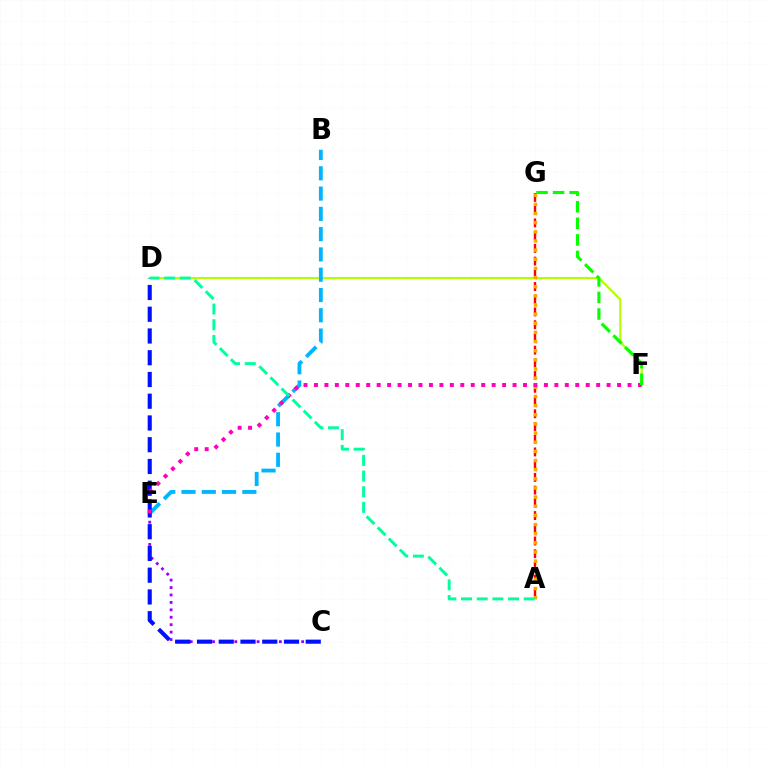{('C', 'E'): [{'color': '#9b00ff', 'line_style': 'dotted', 'thickness': 2.02}], ('D', 'F'): [{'color': '#b3ff00', 'line_style': 'solid', 'thickness': 1.56}], ('A', 'G'): [{'color': '#ff0000', 'line_style': 'dashed', 'thickness': 1.73}, {'color': '#ffa500', 'line_style': 'dotted', 'thickness': 2.49}], ('B', 'E'): [{'color': '#00b5ff', 'line_style': 'dashed', 'thickness': 2.76}], ('C', 'D'): [{'color': '#0010ff', 'line_style': 'dashed', 'thickness': 2.95}], ('E', 'F'): [{'color': '#ff00bd', 'line_style': 'dotted', 'thickness': 2.84}], ('A', 'D'): [{'color': '#00ff9d', 'line_style': 'dashed', 'thickness': 2.13}], ('F', 'G'): [{'color': '#08ff00', 'line_style': 'dashed', 'thickness': 2.25}]}